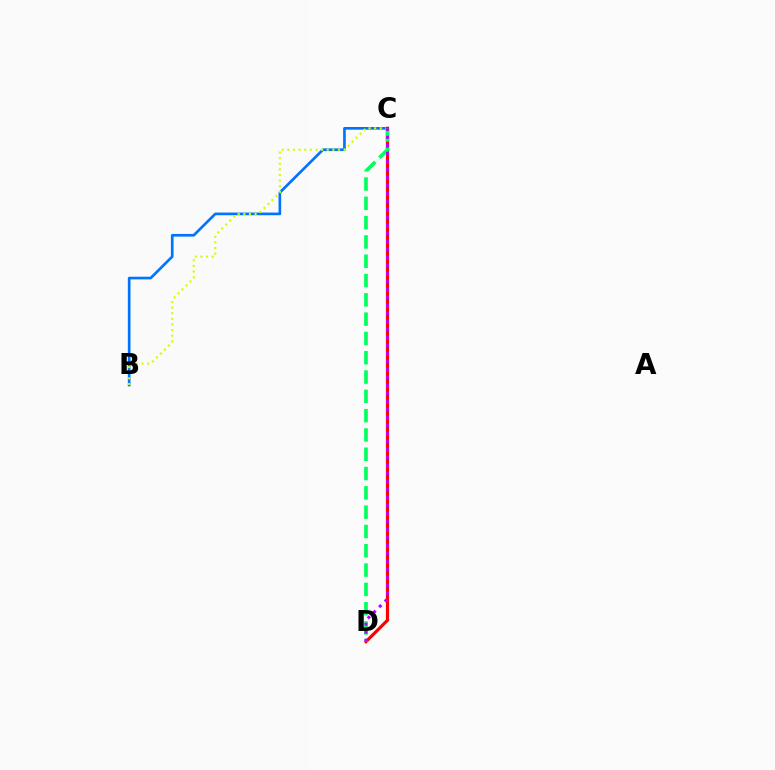{('B', 'C'): [{'color': '#0074ff', 'line_style': 'solid', 'thickness': 1.92}, {'color': '#d1ff00', 'line_style': 'dotted', 'thickness': 1.53}], ('C', 'D'): [{'color': '#ff0000', 'line_style': 'solid', 'thickness': 2.29}, {'color': '#00ff5c', 'line_style': 'dashed', 'thickness': 2.62}, {'color': '#b900ff', 'line_style': 'dotted', 'thickness': 2.17}]}